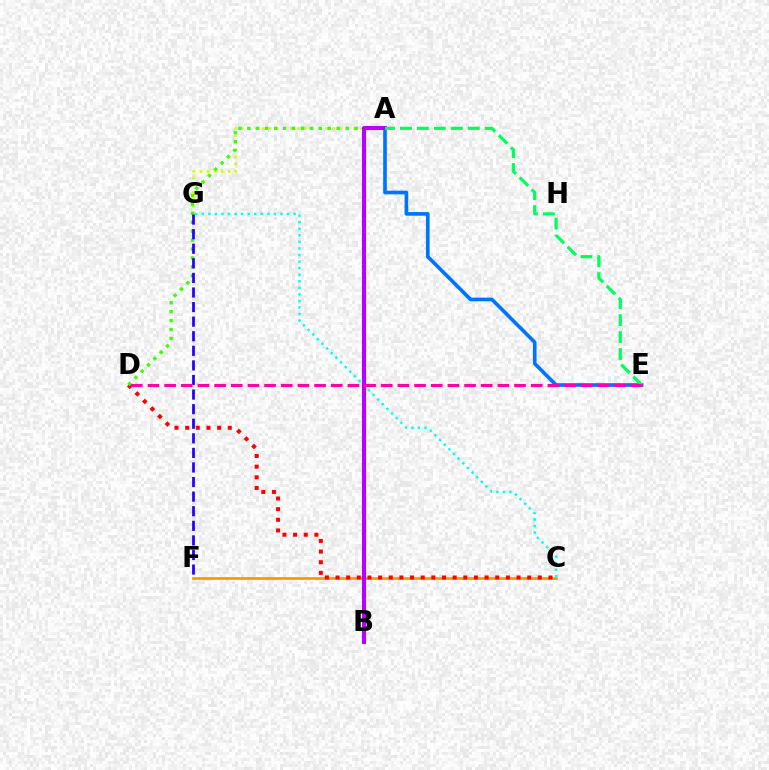{('A', 'G'): [{'color': '#d1ff00', 'line_style': 'dotted', 'thickness': 1.91}], ('A', 'E'): [{'color': '#0074ff', 'line_style': 'solid', 'thickness': 2.63}, {'color': '#00ff5c', 'line_style': 'dashed', 'thickness': 2.3}], ('C', 'F'): [{'color': '#ff9400', 'line_style': 'solid', 'thickness': 1.91}], ('C', 'G'): [{'color': '#00fff6', 'line_style': 'dotted', 'thickness': 1.78}], ('C', 'D'): [{'color': '#ff0000', 'line_style': 'dotted', 'thickness': 2.89}], ('A', 'D'): [{'color': '#3dff00', 'line_style': 'dotted', 'thickness': 2.43}], ('F', 'G'): [{'color': '#2500ff', 'line_style': 'dashed', 'thickness': 1.98}], ('A', 'B'): [{'color': '#b900ff', 'line_style': 'solid', 'thickness': 2.94}], ('D', 'E'): [{'color': '#ff00ac', 'line_style': 'dashed', 'thickness': 2.26}]}